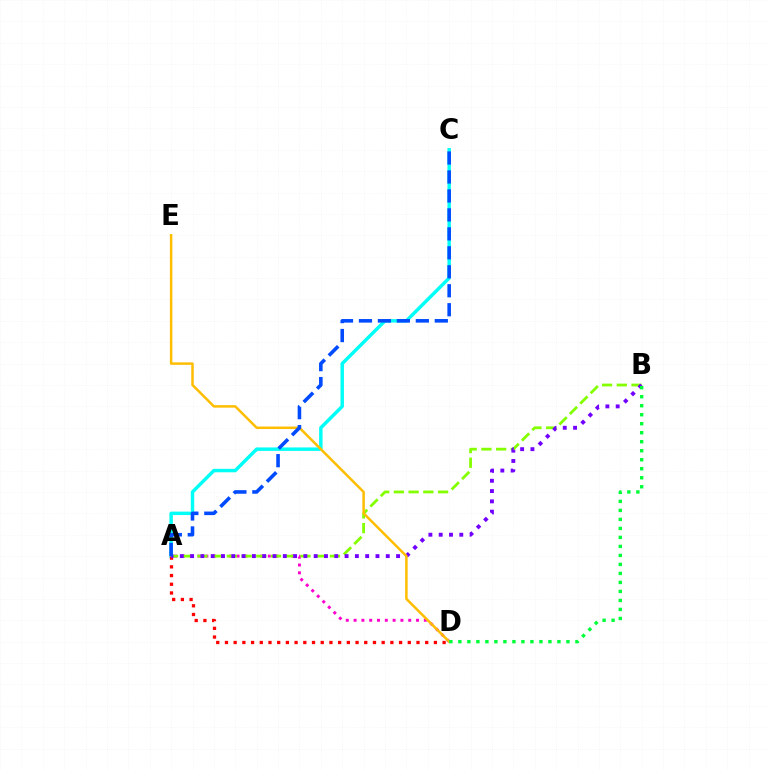{('A', 'D'): [{'color': '#ff00cf', 'line_style': 'dotted', 'thickness': 2.12}, {'color': '#ff0000', 'line_style': 'dotted', 'thickness': 2.37}], ('A', 'C'): [{'color': '#00fff6', 'line_style': 'solid', 'thickness': 2.48}, {'color': '#004bff', 'line_style': 'dashed', 'thickness': 2.58}], ('A', 'B'): [{'color': '#84ff00', 'line_style': 'dashed', 'thickness': 2.0}, {'color': '#7200ff', 'line_style': 'dotted', 'thickness': 2.8}], ('D', 'E'): [{'color': '#ffbd00', 'line_style': 'solid', 'thickness': 1.79}], ('B', 'D'): [{'color': '#00ff39', 'line_style': 'dotted', 'thickness': 2.45}]}